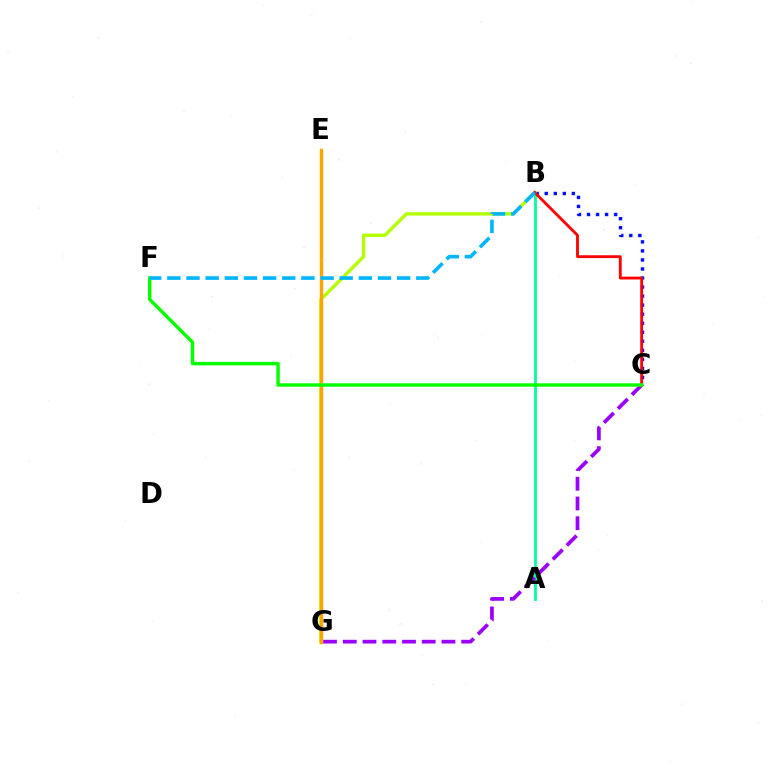{('E', 'G'): [{'color': '#ff00bd', 'line_style': 'solid', 'thickness': 1.85}, {'color': '#ffa500', 'line_style': 'solid', 'thickness': 2.47}], ('B', 'C'): [{'color': '#0010ff', 'line_style': 'dotted', 'thickness': 2.46}, {'color': '#ff0000', 'line_style': 'solid', 'thickness': 2.04}], ('A', 'B'): [{'color': '#00ff9d', 'line_style': 'solid', 'thickness': 2.0}], ('B', 'G'): [{'color': '#b3ff00', 'line_style': 'solid', 'thickness': 2.43}], ('C', 'G'): [{'color': '#9b00ff', 'line_style': 'dashed', 'thickness': 2.68}], ('C', 'F'): [{'color': '#08ff00', 'line_style': 'solid', 'thickness': 2.47}], ('B', 'F'): [{'color': '#00b5ff', 'line_style': 'dashed', 'thickness': 2.6}]}